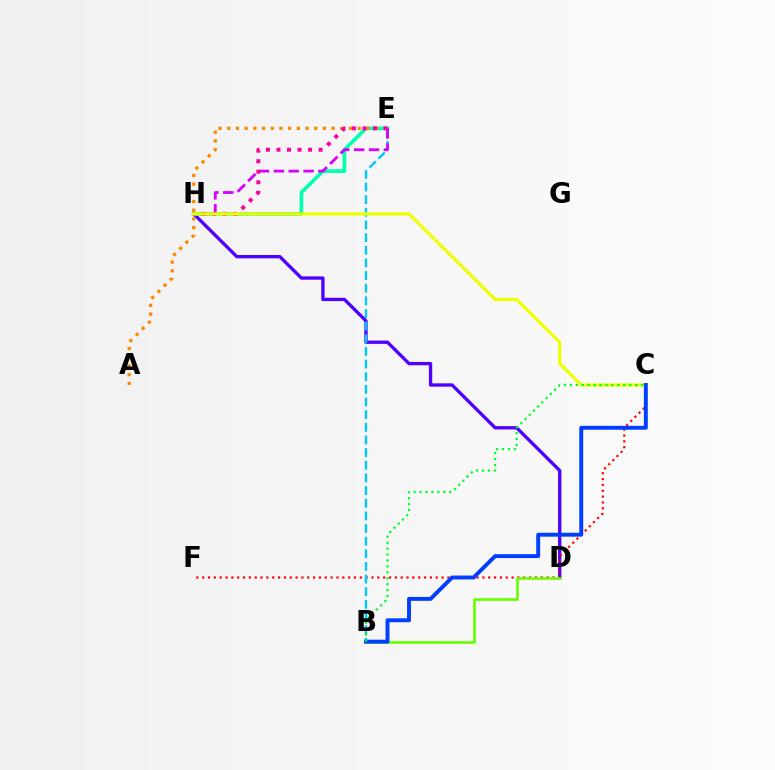{('D', 'H'): [{'color': '#4f00ff', 'line_style': 'solid', 'thickness': 2.4}], ('C', 'F'): [{'color': '#ff0000', 'line_style': 'dotted', 'thickness': 1.59}], ('E', 'H'): [{'color': '#00ffaf', 'line_style': 'solid', 'thickness': 2.64}, {'color': '#d600ff', 'line_style': 'dashed', 'thickness': 2.02}, {'color': '#ff00a0', 'line_style': 'dotted', 'thickness': 2.86}], ('B', 'E'): [{'color': '#00c7ff', 'line_style': 'dashed', 'thickness': 1.72}], ('A', 'E'): [{'color': '#ff8800', 'line_style': 'dotted', 'thickness': 2.36}], ('B', 'D'): [{'color': '#66ff00', 'line_style': 'solid', 'thickness': 1.89}], ('C', 'H'): [{'color': '#eeff00', 'line_style': 'solid', 'thickness': 2.3}], ('B', 'C'): [{'color': '#003fff', 'line_style': 'solid', 'thickness': 2.82}, {'color': '#00ff27', 'line_style': 'dotted', 'thickness': 1.61}]}